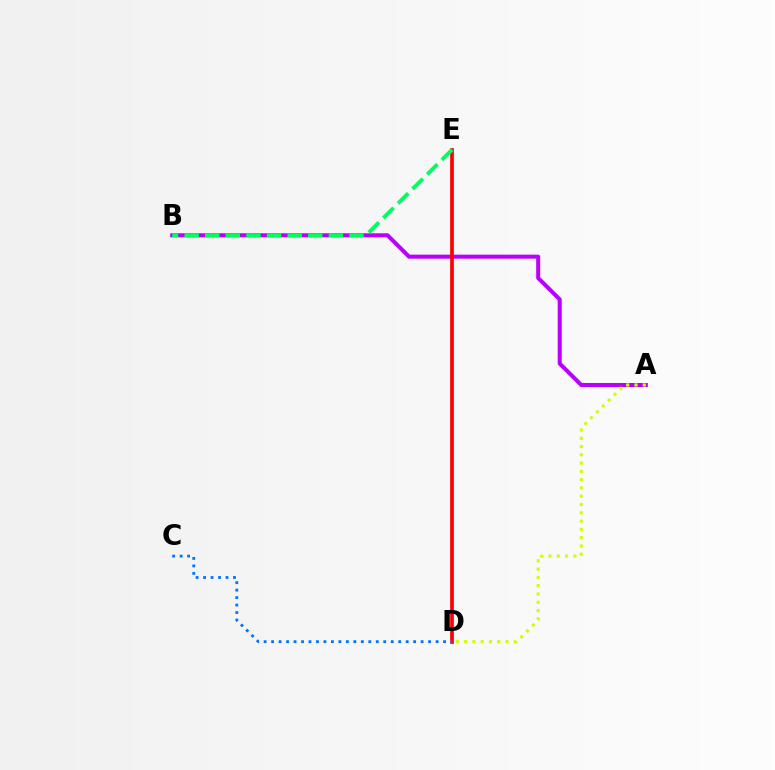{('A', 'B'): [{'color': '#b900ff', 'line_style': 'solid', 'thickness': 2.91}], ('D', 'E'): [{'color': '#ff0000', 'line_style': 'solid', 'thickness': 2.66}], ('A', 'D'): [{'color': '#d1ff00', 'line_style': 'dotted', 'thickness': 2.25}], ('B', 'E'): [{'color': '#00ff5c', 'line_style': 'dashed', 'thickness': 2.8}], ('C', 'D'): [{'color': '#0074ff', 'line_style': 'dotted', 'thickness': 2.03}]}